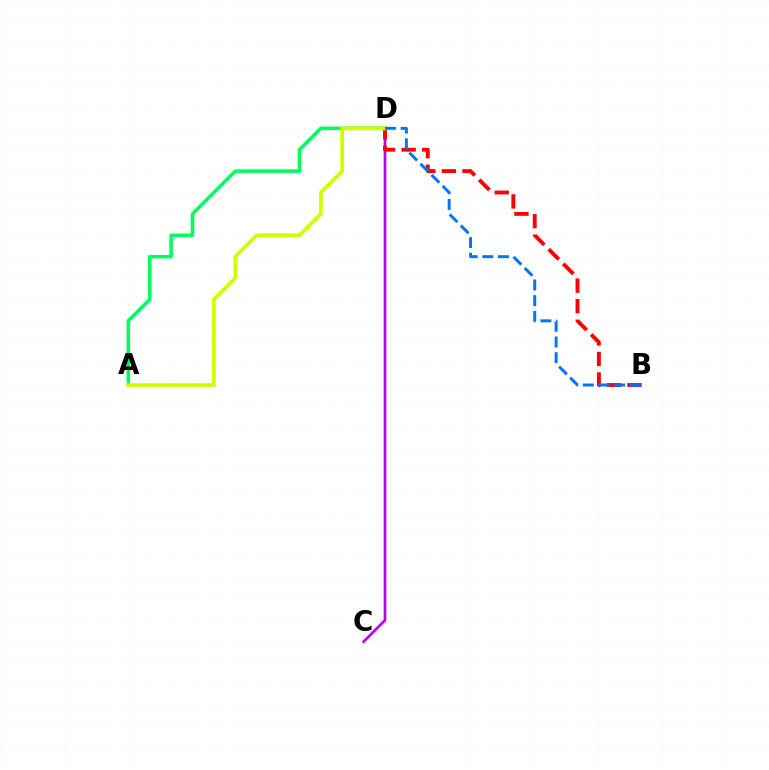{('C', 'D'): [{'color': '#b900ff', 'line_style': 'solid', 'thickness': 1.95}], ('B', 'D'): [{'color': '#ff0000', 'line_style': 'dashed', 'thickness': 2.79}, {'color': '#0074ff', 'line_style': 'dashed', 'thickness': 2.13}], ('A', 'D'): [{'color': '#00ff5c', 'line_style': 'solid', 'thickness': 2.56}, {'color': '#d1ff00', 'line_style': 'solid', 'thickness': 2.72}]}